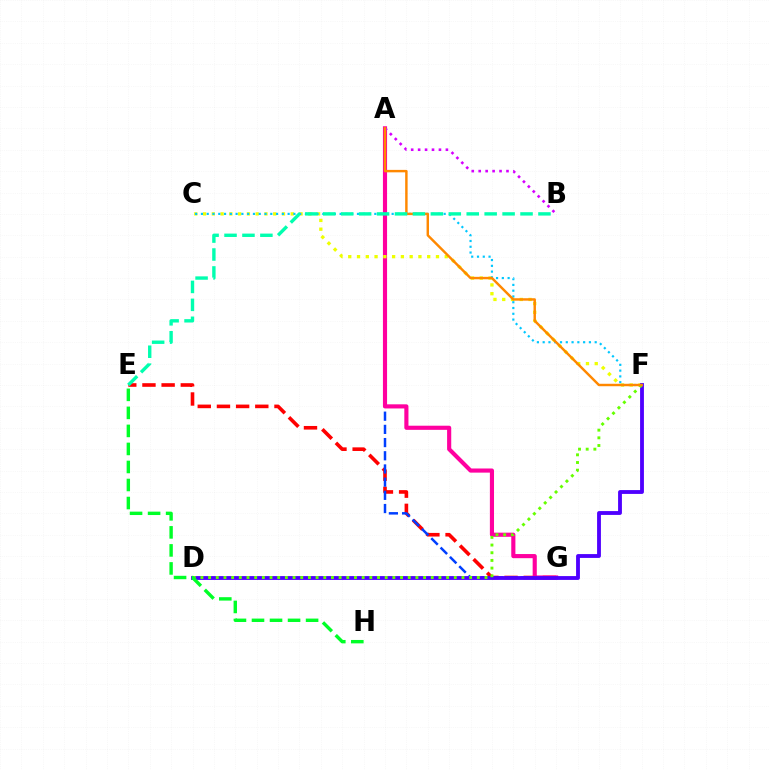{('E', 'G'): [{'color': '#ff0000', 'line_style': 'dashed', 'thickness': 2.61}], ('A', 'G'): [{'color': '#003fff', 'line_style': 'dashed', 'thickness': 1.79}, {'color': '#ff00a0', 'line_style': 'solid', 'thickness': 2.98}], ('C', 'F'): [{'color': '#eeff00', 'line_style': 'dotted', 'thickness': 2.38}, {'color': '#00c7ff', 'line_style': 'dotted', 'thickness': 1.57}], ('D', 'F'): [{'color': '#4f00ff', 'line_style': 'solid', 'thickness': 2.76}, {'color': '#66ff00', 'line_style': 'dotted', 'thickness': 2.09}], ('A', 'B'): [{'color': '#d600ff', 'line_style': 'dotted', 'thickness': 1.89}], ('A', 'F'): [{'color': '#ff8800', 'line_style': 'solid', 'thickness': 1.76}], ('B', 'E'): [{'color': '#00ffaf', 'line_style': 'dashed', 'thickness': 2.44}], ('E', 'H'): [{'color': '#00ff27', 'line_style': 'dashed', 'thickness': 2.45}]}